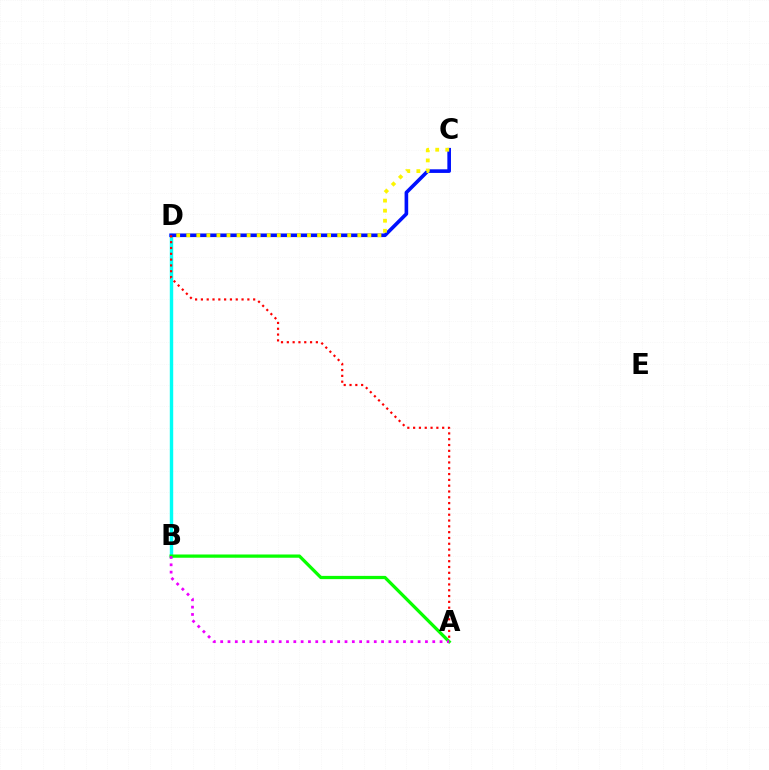{('B', 'D'): [{'color': '#00fff6', 'line_style': 'solid', 'thickness': 2.46}], ('C', 'D'): [{'color': '#0010ff', 'line_style': 'solid', 'thickness': 2.61}, {'color': '#fcf500', 'line_style': 'dotted', 'thickness': 2.73}], ('A', 'D'): [{'color': '#ff0000', 'line_style': 'dotted', 'thickness': 1.58}], ('A', 'B'): [{'color': '#08ff00', 'line_style': 'solid', 'thickness': 2.34}, {'color': '#ee00ff', 'line_style': 'dotted', 'thickness': 1.99}]}